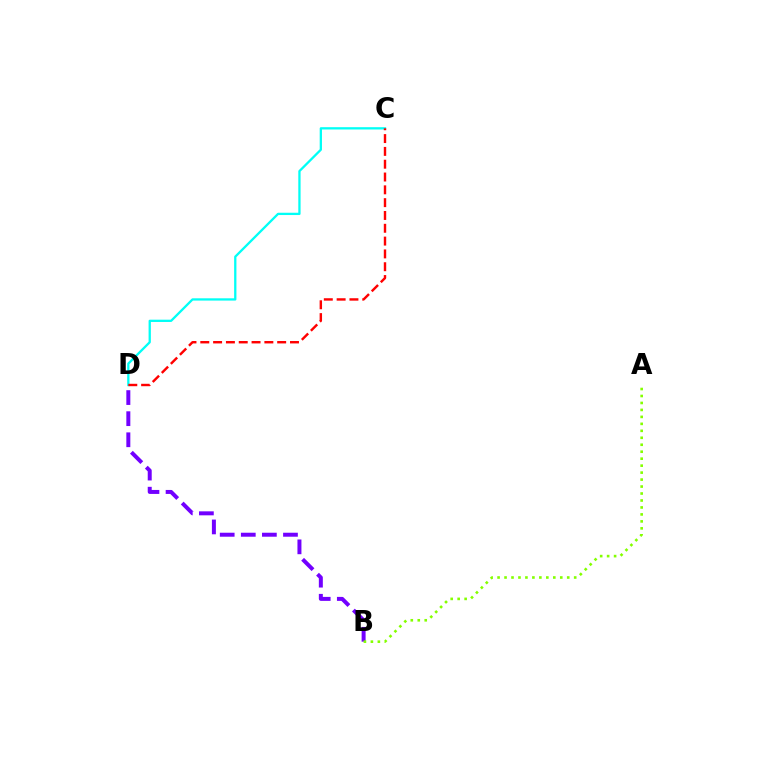{('B', 'D'): [{'color': '#7200ff', 'line_style': 'dashed', 'thickness': 2.87}], ('A', 'B'): [{'color': '#84ff00', 'line_style': 'dotted', 'thickness': 1.89}], ('C', 'D'): [{'color': '#00fff6', 'line_style': 'solid', 'thickness': 1.65}, {'color': '#ff0000', 'line_style': 'dashed', 'thickness': 1.74}]}